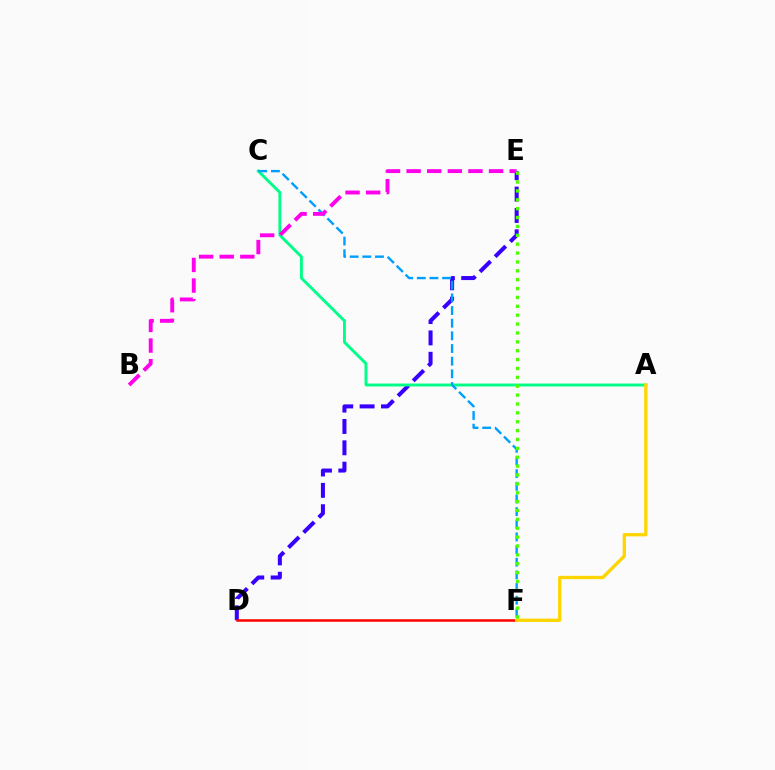{('D', 'E'): [{'color': '#3700ff', 'line_style': 'dashed', 'thickness': 2.9}], ('A', 'C'): [{'color': '#00ff86', 'line_style': 'solid', 'thickness': 2.09}], ('D', 'F'): [{'color': '#ff0000', 'line_style': 'solid', 'thickness': 1.81}], ('C', 'F'): [{'color': '#009eff', 'line_style': 'dashed', 'thickness': 1.72}], ('A', 'F'): [{'color': '#ffd500', 'line_style': 'solid', 'thickness': 2.38}], ('B', 'E'): [{'color': '#ff00ed', 'line_style': 'dashed', 'thickness': 2.8}], ('E', 'F'): [{'color': '#4fff00', 'line_style': 'dotted', 'thickness': 2.41}]}